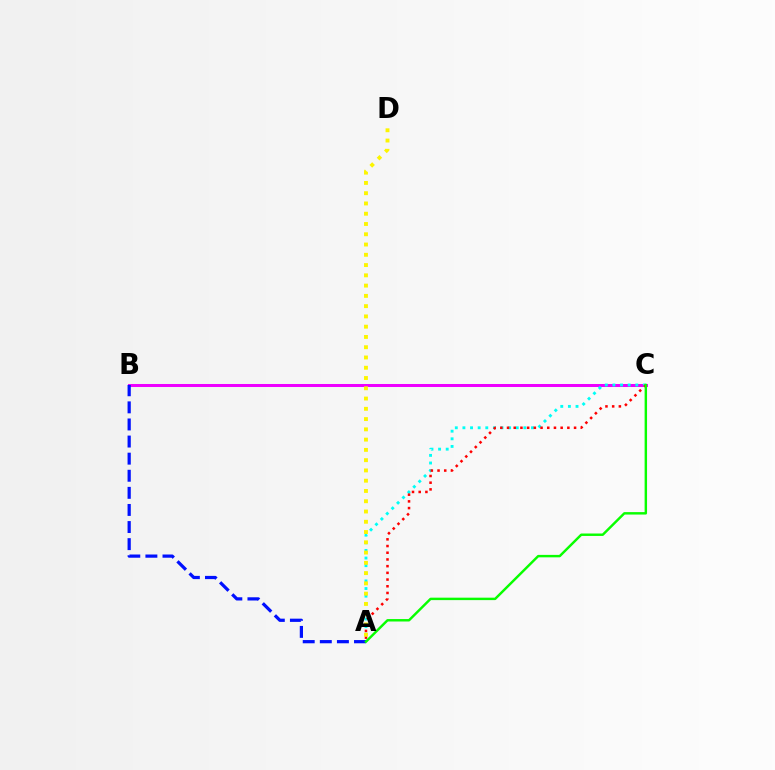{('B', 'C'): [{'color': '#ee00ff', 'line_style': 'solid', 'thickness': 2.17}], ('A', 'C'): [{'color': '#00fff6', 'line_style': 'dotted', 'thickness': 2.07}, {'color': '#ff0000', 'line_style': 'dotted', 'thickness': 1.82}, {'color': '#08ff00', 'line_style': 'solid', 'thickness': 1.76}], ('A', 'B'): [{'color': '#0010ff', 'line_style': 'dashed', 'thickness': 2.32}], ('A', 'D'): [{'color': '#fcf500', 'line_style': 'dotted', 'thickness': 2.79}]}